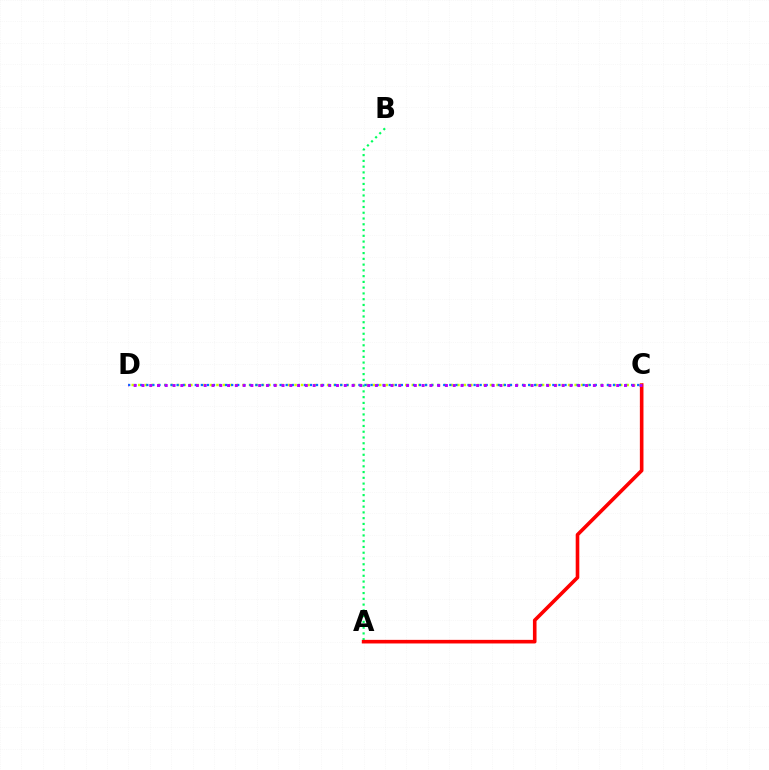{('A', 'B'): [{'color': '#00ff5c', 'line_style': 'dotted', 'thickness': 1.57}], ('A', 'C'): [{'color': '#ff0000', 'line_style': 'solid', 'thickness': 2.6}], ('C', 'D'): [{'color': '#d1ff00', 'line_style': 'dotted', 'thickness': 1.77}, {'color': '#0074ff', 'line_style': 'dotted', 'thickness': 1.65}, {'color': '#b900ff', 'line_style': 'dotted', 'thickness': 2.11}]}